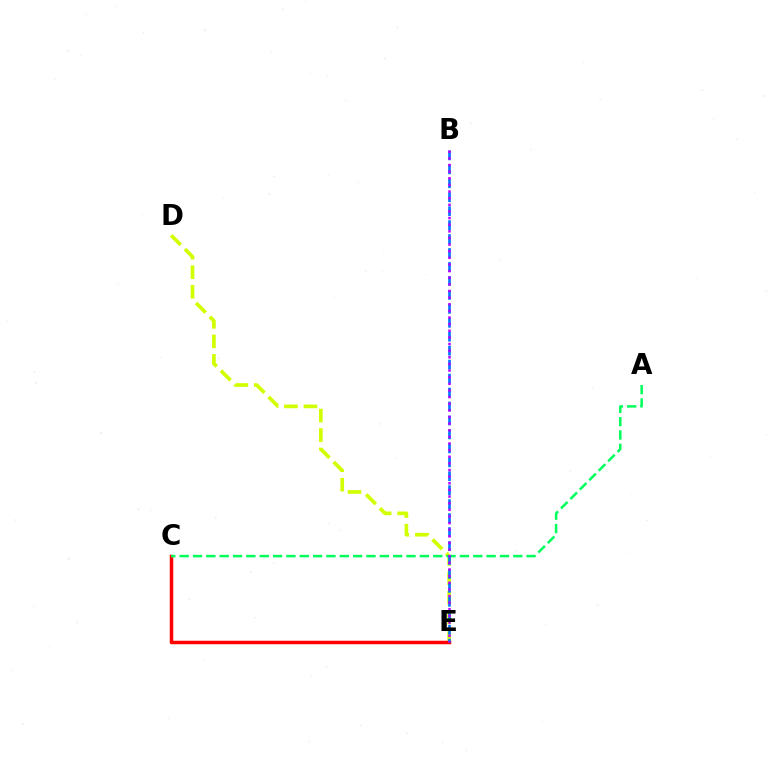{('D', 'E'): [{'color': '#d1ff00', 'line_style': 'dashed', 'thickness': 2.65}], ('C', 'E'): [{'color': '#ff0000', 'line_style': 'solid', 'thickness': 2.52}], ('A', 'C'): [{'color': '#00ff5c', 'line_style': 'dashed', 'thickness': 1.81}], ('B', 'E'): [{'color': '#0074ff', 'line_style': 'dashed', 'thickness': 1.9}, {'color': '#b900ff', 'line_style': 'dotted', 'thickness': 1.8}]}